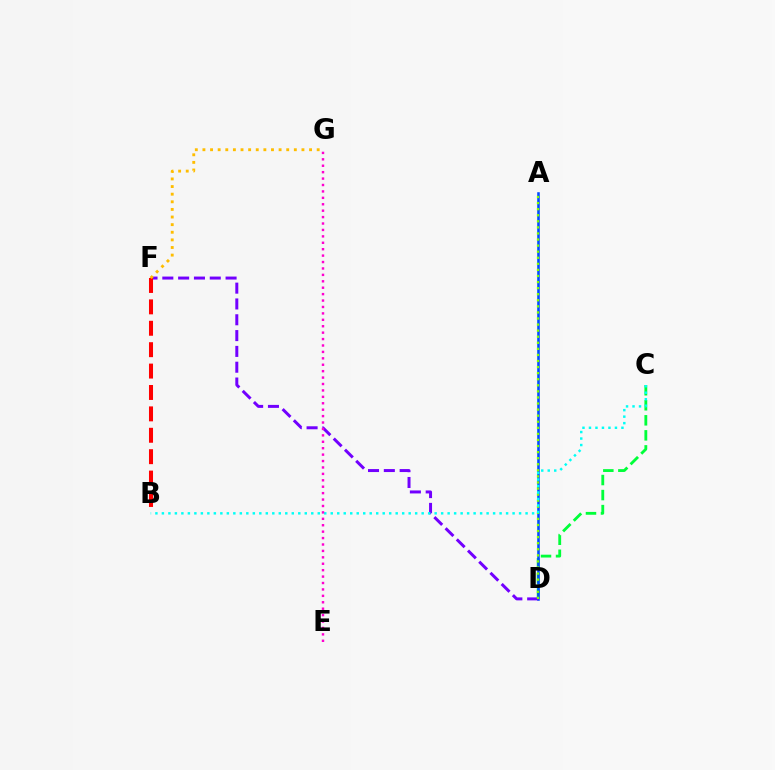{('C', 'D'): [{'color': '#00ff39', 'line_style': 'dashed', 'thickness': 2.04}], ('A', 'D'): [{'color': '#004bff', 'line_style': 'solid', 'thickness': 1.85}, {'color': '#84ff00', 'line_style': 'dotted', 'thickness': 1.65}], ('D', 'F'): [{'color': '#7200ff', 'line_style': 'dashed', 'thickness': 2.15}], ('B', 'F'): [{'color': '#ff0000', 'line_style': 'dashed', 'thickness': 2.91}], ('F', 'G'): [{'color': '#ffbd00', 'line_style': 'dotted', 'thickness': 2.07}], ('B', 'C'): [{'color': '#00fff6', 'line_style': 'dotted', 'thickness': 1.76}], ('E', 'G'): [{'color': '#ff00cf', 'line_style': 'dotted', 'thickness': 1.74}]}